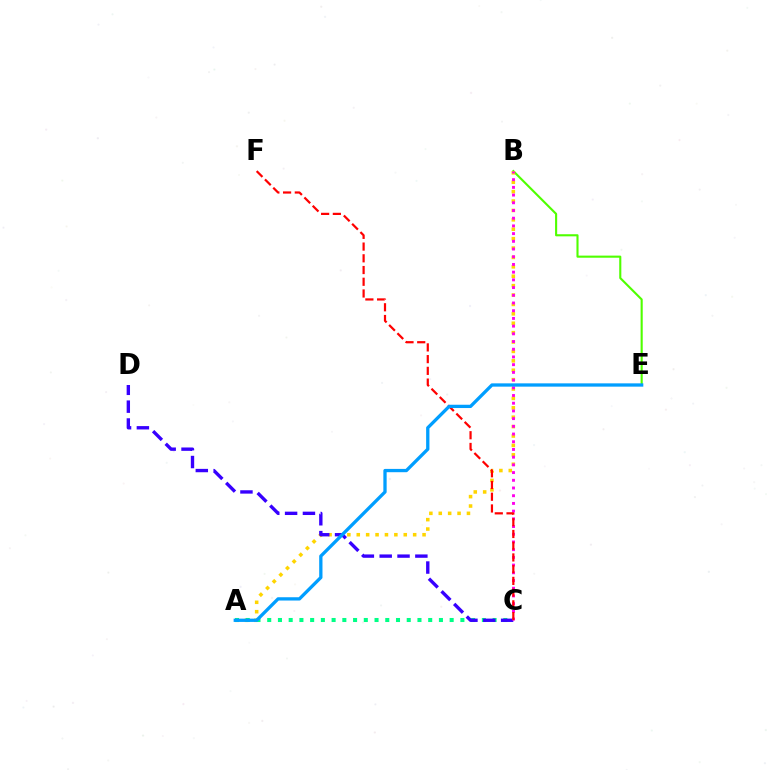{('B', 'E'): [{'color': '#4fff00', 'line_style': 'solid', 'thickness': 1.52}], ('A', 'B'): [{'color': '#ffd500', 'line_style': 'dotted', 'thickness': 2.55}], ('A', 'C'): [{'color': '#00ff86', 'line_style': 'dotted', 'thickness': 2.92}], ('C', 'D'): [{'color': '#3700ff', 'line_style': 'dashed', 'thickness': 2.42}], ('B', 'C'): [{'color': '#ff00ed', 'line_style': 'dotted', 'thickness': 2.09}], ('C', 'F'): [{'color': '#ff0000', 'line_style': 'dashed', 'thickness': 1.59}], ('A', 'E'): [{'color': '#009eff', 'line_style': 'solid', 'thickness': 2.37}]}